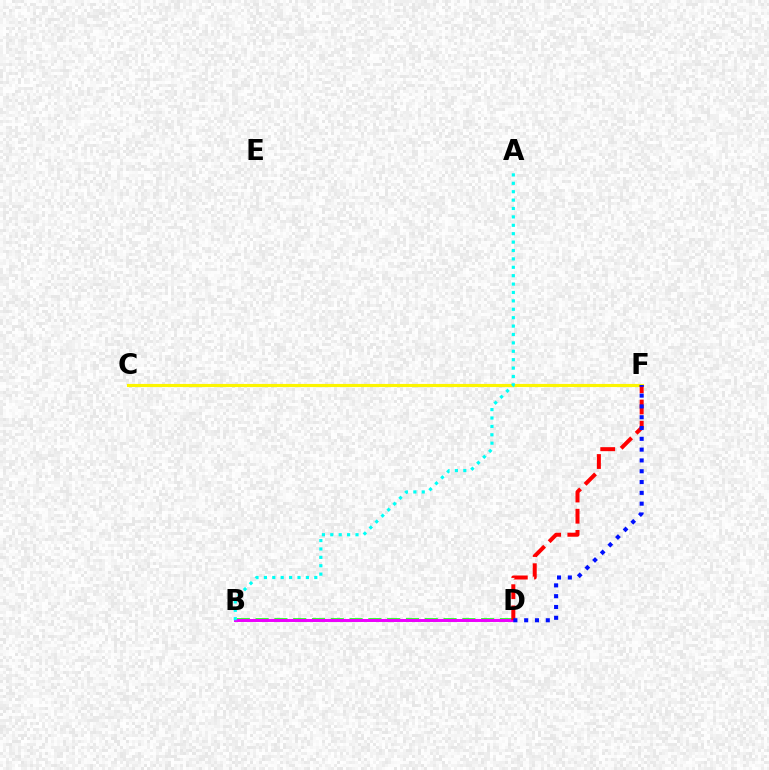{('C', 'F'): [{'color': '#fcf500', 'line_style': 'solid', 'thickness': 2.26}], ('B', 'D'): [{'color': '#08ff00', 'line_style': 'dashed', 'thickness': 2.55}, {'color': '#ee00ff', 'line_style': 'solid', 'thickness': 2.13}], ('A', 'B'): [{'color': '#00fff6', 'line_style': 'dotted', 'thickness': 2.28}], ('D', 'F'): [{'color': '#ff0000', 'line_style': 'dashed', 'thickness': 2.88}, {'color': '#0010ff', 'line_style': 'dotted', 'thickness': 2.94}]}